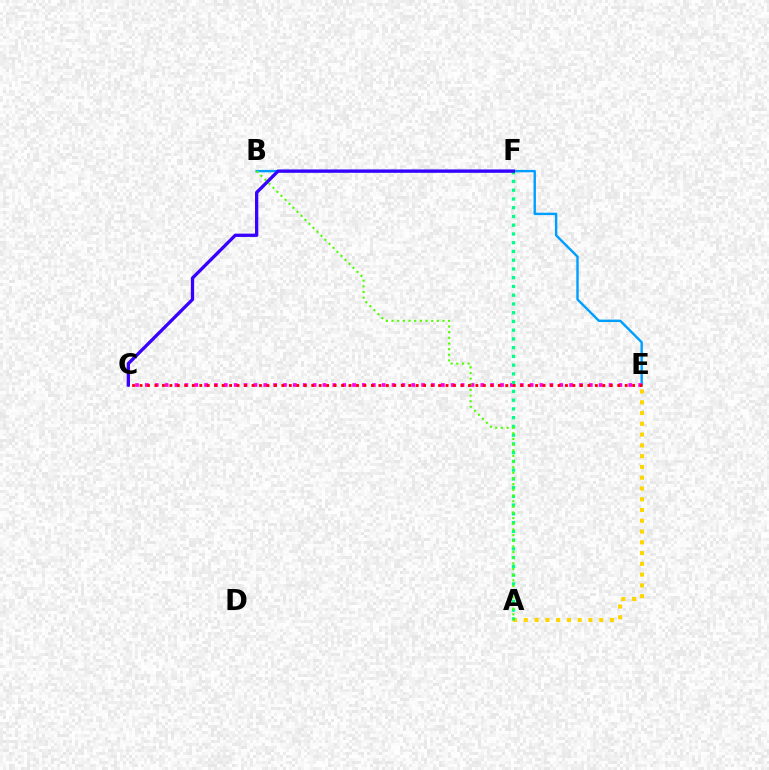{('B', 'E'): [{'color': '#009eff', 'line_style': 'solid', 'thickness': 1.73}], ('A', 'E'): [{'color': '#ffd500', 'line_style': 'dotted', 'thickness': 2.93}], ('C', 'E'): [{'color': '#ff00ed', 'line_style': 'dotted', 'thickness': 2.68}, {'color': '#ff0000', 'line_style': 'dotted', 'thickness': 2.03}], ('A', 'F'): [{'color': '#00ff86', 'line_style': 'dotted', 'thickness': 2.38}], ('A', 'B'): [{'color': '#4fff00', 'line_style': 'dotted', 'thickness': 1.54}], ('C', 'F'): [{'color': '#3700ff', 'line_style': 'solid', 'thickness': 2.37}]}